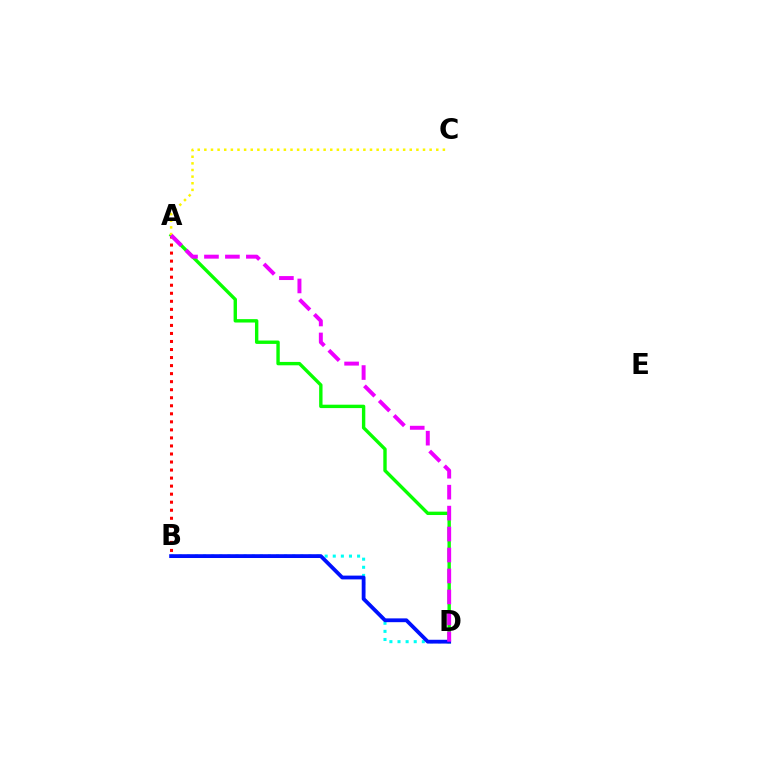{('A', 'B'): [{'color': '#ff0000', 'line_style': 'dotted', 'thickness': 2.18}], ('A', 'D'): [{'color': '#08ff00', 'line_style': 'solid', 'thickness': 2.44}, {'color': '#ee00ff', 'line_style': 'dashed', 'thickness': 2.85}], ('A', 'C'): [{'color': '#fcf500', 'line_style': 'dotted', 'thickness': 1.8}], ('B', 'D'): [{'color': '#00fff6', 'line_style': 'dotted', 'thickness': 2.2}, {'color': '#0010ff', 'line_style': 'solid', 'thickness': 2.73}]}